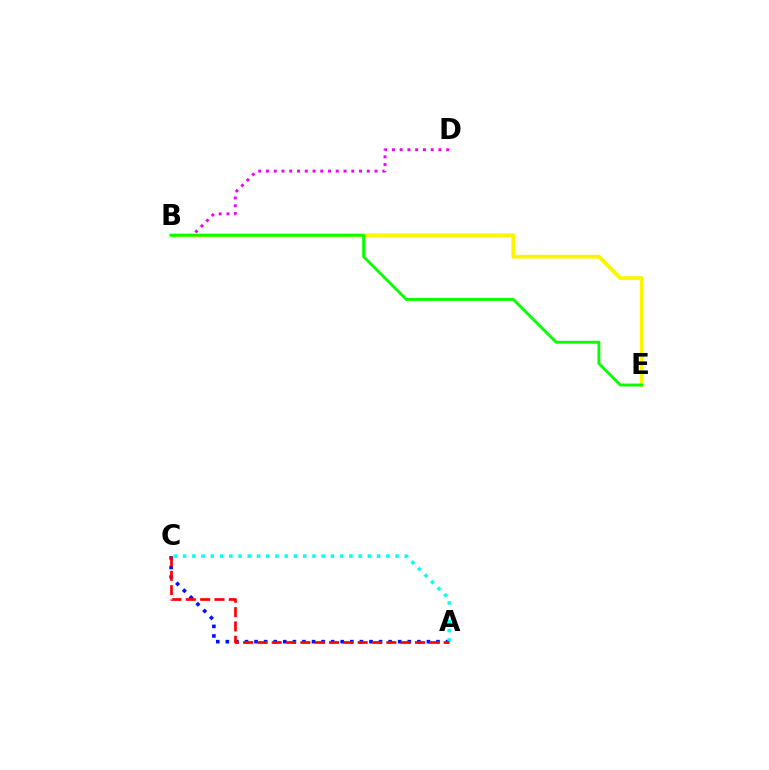{('A', 'C'): [{'color': '#0010ff', 'line_style': 'dotted', 'thickness': 2.6}, {'color': '#00fff6', 'line_style': 'dotted', 'thickness': 2.51}, {'color': '#ff0000', 'line_style': 'dashed', 'thickness': 1.95}], ('B', 'D'): [{'color': '#ee00ff', 'line_style': 'dotted', 'thickness': 2.11}], ('B', 'E'): [{'color': '#fcf500', 'line_style': 'solid', 'thickness': 2.7}, {'color': '#08ff00', 'line_style': 'solid', 'thickness': 2.06}]}